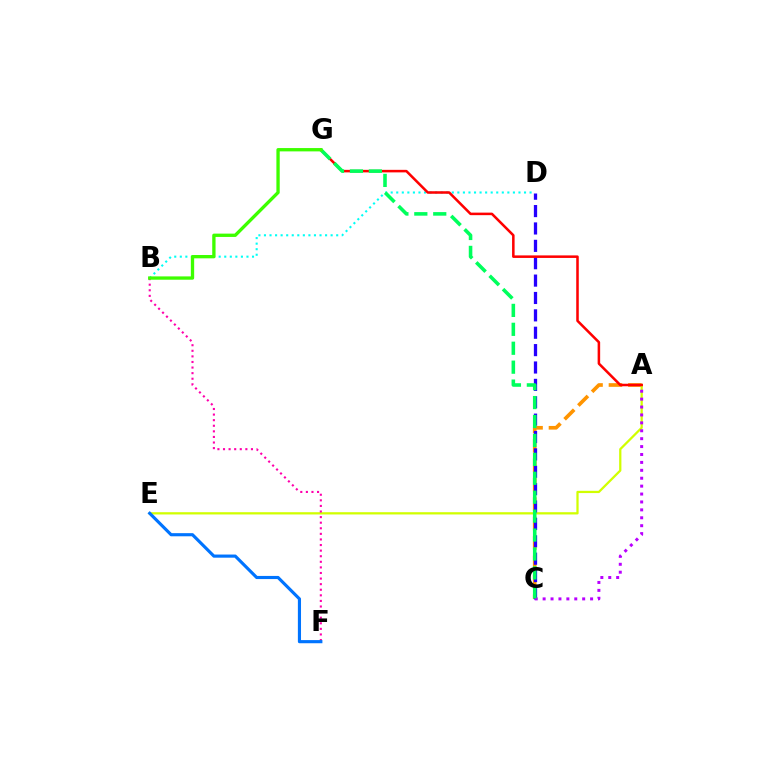{('A', 'C'): [{'color': '#ff9400', 'line_style': 'dashed', 'thickness': 2.64}, {'color': '#b900ff', 'line_style': 'dotted', 'thickness': 2.15}], ('A', 'E'): [{'color': '#d1ff00', 'line_style': 'solid', 'thickness': 1.62}], ('B', 'D'): [{'color': '#00fff6', 'line_style': 'dotted', 'thickness': 1.51}], ('C', 'D'): [{'color': '#2500ff', 'line_style': 'dashed', 'thickness': 2.36}], ('B', 'F'): [{'color': '#ff00ac', 'line_style': 'dotted', 'thickness': 1.52}], ('A', 'G'): [{'color': '#ff0000', 'line_style': 'solid', 'thickness': 1.83}], ('E', 'F'): [{'color': '#0074ff', 'line_style': 'solid', 'thickness': 2.26}], ('C', 'G'): [{'color': '#00ff5c', 'line_style': 'dashed', 'thickness': 2.57}], ('B', 'G'): [{'color': '#3dff00', 'line_style': 'solid', 'thickness': 2.39}]}